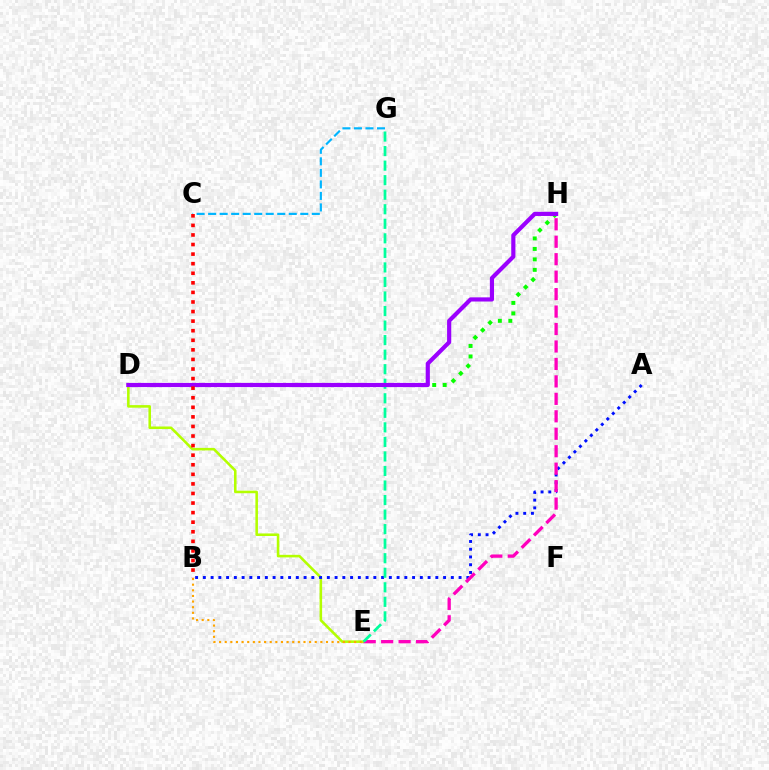{('D', 'H'): [{'color': '#08ff00', 'line_style': 'dotted', 'thickness': 2.85}, {'color': '#9b00ff', 'line_style': 'solid', 'thickness': 3.0}], ('C', 'G'): [{'color': '#00b5ff', 'line_style': 'dashed', 'thickness': 1.56}], ('D', 'E'): [{'color': '#b3ff00', 'line_style': 'solid', 'thickness': 1.85}], ('A', 'B'): [{'color': '#0010ff', 'line_style': 'dotted', 'thickness': 2.11}], ('B', 'E'): [{'color': '#ffa500', 'line_style': 'dotted', 'thickness': 1.53}], ('E', 'H'): [{'color': '#ff00bd', 'line_style': 'dashed', 'thickness': 2.37}], ('E', 'G'): [{'color': '#00ff9d', 'line_style': 'dashed', 'thickness': 1.98}], ('B', 'C'): [{'color': '#ff0000', 'line_style': 'dotted', 'thickness': 2.6}]}